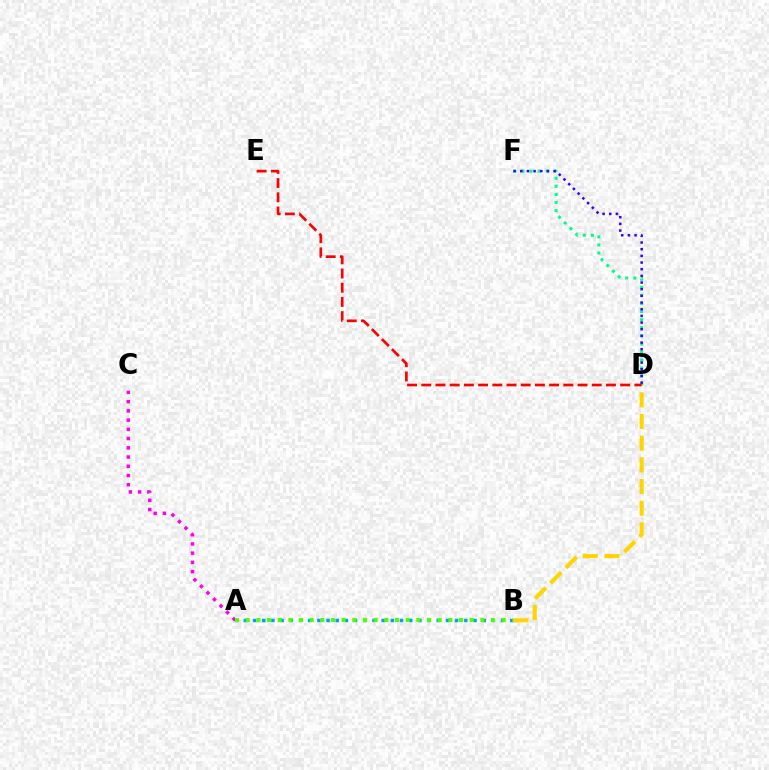{('A', 'B'): [{'color': '#009eff', 'line_style': 'dotted', 'thickness': 2.5}, {'color': '#4fff00', 'line_style': 'dotted', 'thickness': 2.9}], ('B', 'D'): [{'color': '#ffd500', 'line_style': 'dashed', 'thickness': 2.95}], ('A', 'C'): [{'color': '#ff00ed', 'line_style': 'dotted', 'thickness': 2.51}], ('D', 'F'): [{'color': '#00ff86', 'line_style': 'dotted', 'thickness': 2.19}, {'color': '#3700ff', 'line_style': 'dotted', 'thickness': 1.81}], ('D', 'E'): [{'color': '#ff0000', 'line_style': 'dashed', 'thickness': 1.93}]}